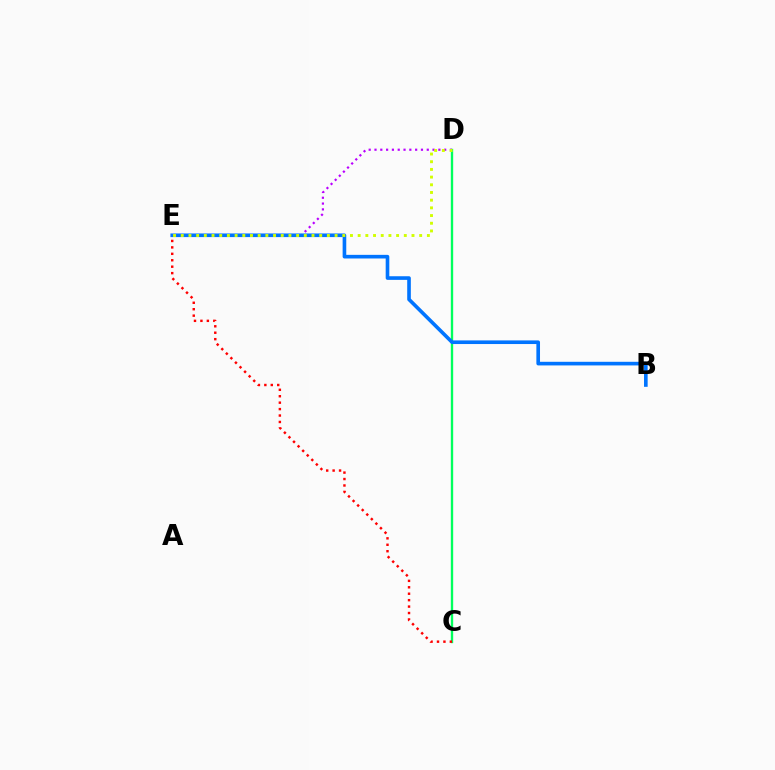{('D', 'E'): [{'color': '#b900ff', 'line_style': 'dotted', 'thickness': 1.58}, {'color': '#d1ff00', 'line_style': 'dotted', 'thickness': 2.09}], ('C', 'D'): [{'color': '#00ff5c', 'line_style': 'solid', 'thickness': 1.69}], ('C', 'E'): [{'color': '#ff0000', 'line_style': 'dotted', 'thickness': 1.75}], ('B', 'E'): [{'color': '#0074ff', 'line_style': 'solid', 'thickness': 2.62}]}